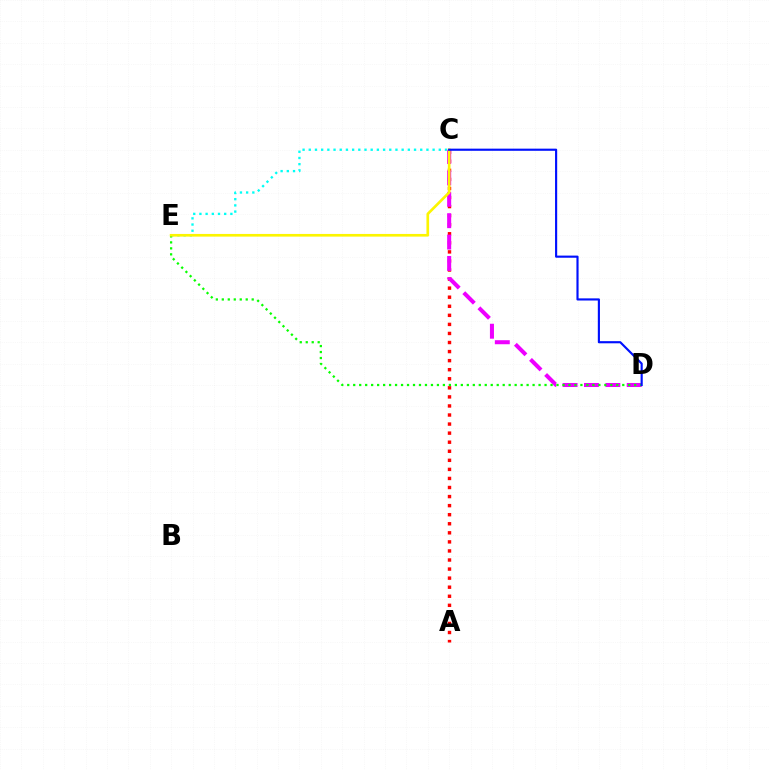{('A', 'C'): [{'color': '#ff0000', 'line_style': 'dotted', 'thickness': 2.46}], ('C', 'E'): [{'color': '#00fff6', 'line_style': 'dotted', 'thickness': 1.68}, {'color': '#fcf500', 'line_style': 'solid', 'thickness': 1.92}], ('C', 'D'): [{'color': '#ee00ff', 'line_style': 'dashed', 'thickness': 2.9}, {'color': '#0010ff', 'line_style': 'solid', 'thickness': 1.55}], ('D', 'E'): [{'color': '#08ff00', 'line_style': 'dotted', 'thickness': 1.62}]}